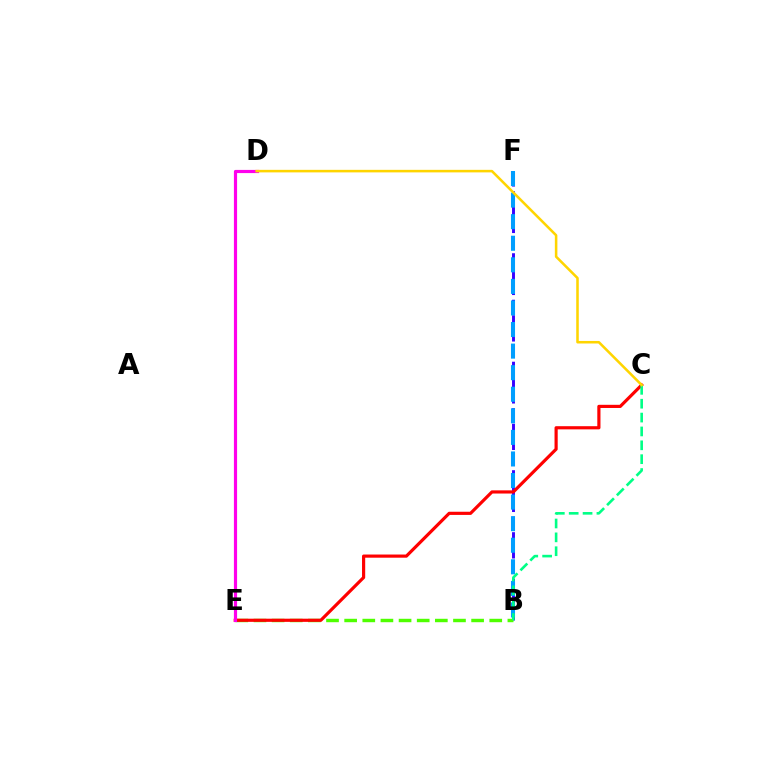{('B', 'F'): [{'color': '#3700ff', 'line_style': 'dashed', 'thickness': 2.11}, {'color': '#009eff', 'line_style': 'dashed', 'thickness': 2.93}], ('B', 'E'): [{'color': '#4fff00', 'line_style': 'dashed', 'thickness': 2.46}], ('C', 'E'): [{'color': '#ff0000', 'line_style': 'solid', 'thickness': 2.28}], ('B', 'C'): [{'color': '#00ff86', 'line_style': 'dashed', 'thickness': 1.88}], ('D', 'E'): [{'color': '#ff00ed', 'line_style': 'solid', 'thickness': 2.29}], ('C', 'D'): [{'color': '#ffd500', 'line_style': 'solid', 'thickness': 1.83}]}